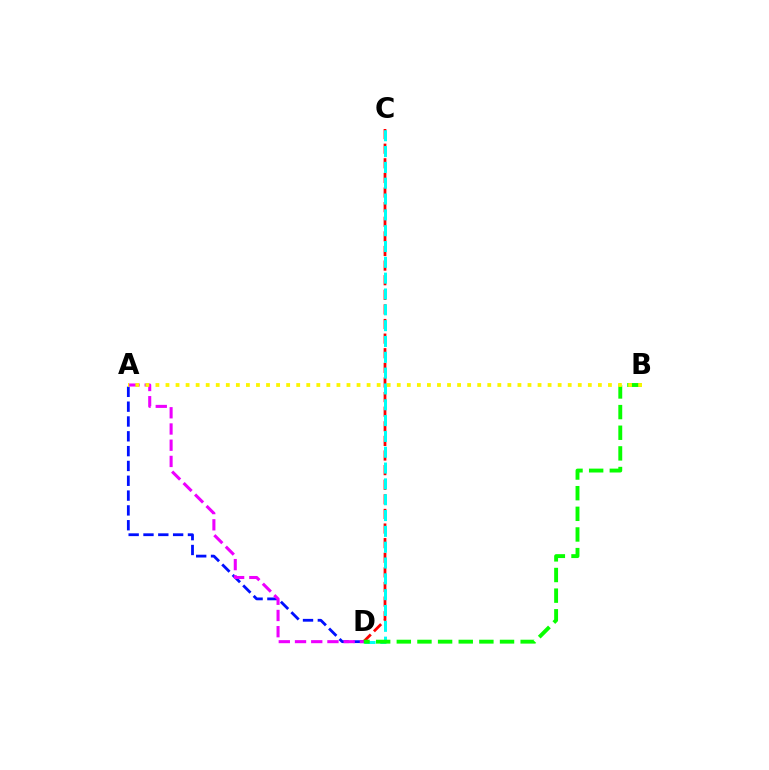{('A', 'D'): [{'color': '#0010ff', 'line_style': 'dashed', 'thickness': 2.01}, {'color': '#ee00ff', 'line_style': 'dashed', 'thickness': 2.2}], ('C', 'D'): [{'color': '#ff0000', 'line_style': 'dashed', 'thickness': 1.98}, {'color': '#00fff6', 'line_style': 'dashed', 'thickness': 2.15}], ('B', 'D'): [{'color': '#08ff00', 'line_style': 'dashed', 'thickness': 2.8}], ('A', 'B'): [{'color': '#fcf500', 'line_style': 'dotted', 'thickness': 2.73}]}